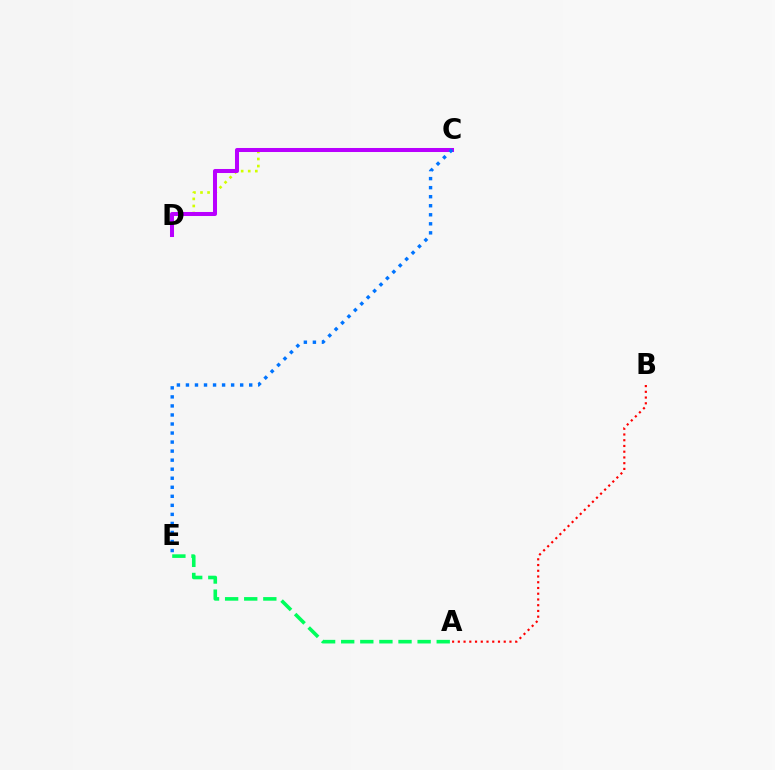{('A', 'E'): [{'color': '#00ff5c', 'line_style': 'dashed', 'thickness': 2.6}], ('A', 'B'): [{'color': '#ff0000', 'line_style': 'dotted', 'thickness': 1.56}], ('C', 'D'): [{'color': '#d1ff00', 'line_style': 'dotted', 'thickness': 1.92}, {'color': '#b900ff', 'line_style': 'solid', 'thickness': 2.9}], ('C', 'E'): [{'color': '#0074ff', 'line_style': 'dotted', 'thickness': 2.46}]}